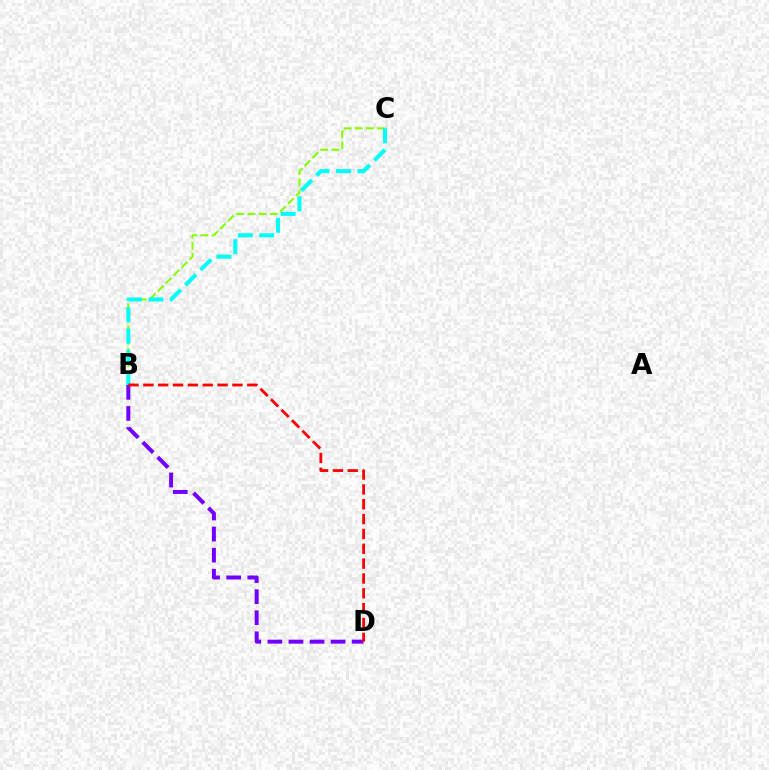{('B', 'C'): [{'color': '#84ff00', 'line_style': 'dashed', 'thickness': 1.52}, {'color': '#00fff6', 'line_style': 'dashed', 'thickness': 2.91}], ('B', 'D'): [{'color': '#7200ff', 'line_style': 'dashed', 'thickness': 2.86}, {'color': '#ff0000', 'line_style': 'dashed', 'thickness': 2.02}]}